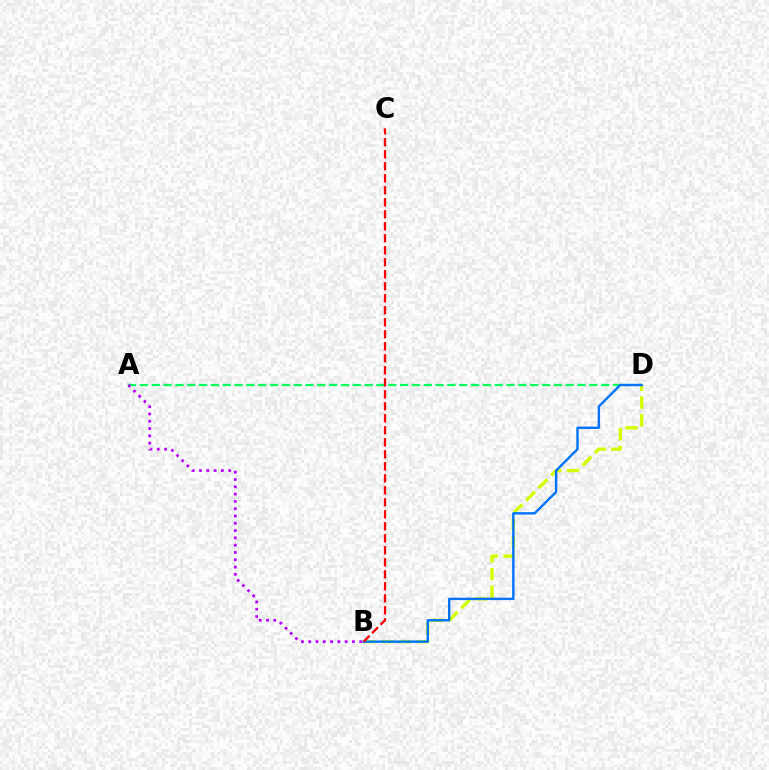{('A', 'D'): [{'color': '#00ff5c', 'line_style': 'dashed', 'thickness': 1.61}], ('A', 'B'): [{'color': '#b900ff', 'line_style': 'dotted', 'thickness': 1.98}], ('B', 'D'): [{'color': '#d1ff00', 'line_style': 'dashed', 'thickness': 2.41}, {'color': '#0074ff', 'line_style': 'solid', 'thickness': 1.73}], ('B', 'C'): [{'color': '#ff0000', 'line_style': 'dashed', 'thickness': 1.63}]}